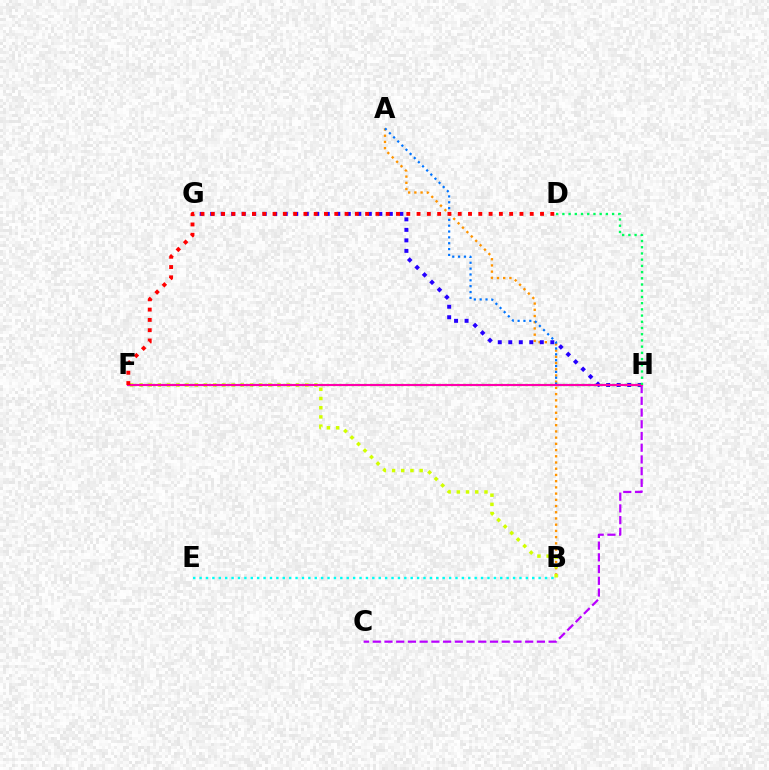{('B', 'E'): [{'color': '#00fff6', 'line_style': 'dotted', 'thickness': 1.74}], ('A', 'B'): [{'color': '#ff9400', 'line_style': 'dotted', 'thickness': 1.69}], ('B', 'F'): [{'color': '#d1ff00', 'line_style': 'dotted', 'thickness': 2.5}], ('A', 'H'): [{'color': '#0074ff', 'line_style': 'dotted', 'thickness': 1.59}], ('G', 'H'): [{'color': '#2500ff', 'line_style': 'dotted', 'thickness': 2.86}], ('F', 'H'): [{'color': '#3dff00', 'line_style': 'dotted', 'thickness': 1.69}, {'color': '#ff00ac', 'line_style': 'solid', 'thickness': 1.54}], ('C', 'H'): [{'color': '#b900ff', 'line_style': 'dashed', 'thickness': 1.59}], ('D', 'F'): [{'color': '#ff0000', 'line_style': 'dotted', 'thickness': 2.8}], ('D', 'H'): [{'color': '#00ff5c', 'line_style': 'dotted', 'thickness': 1.69}]}